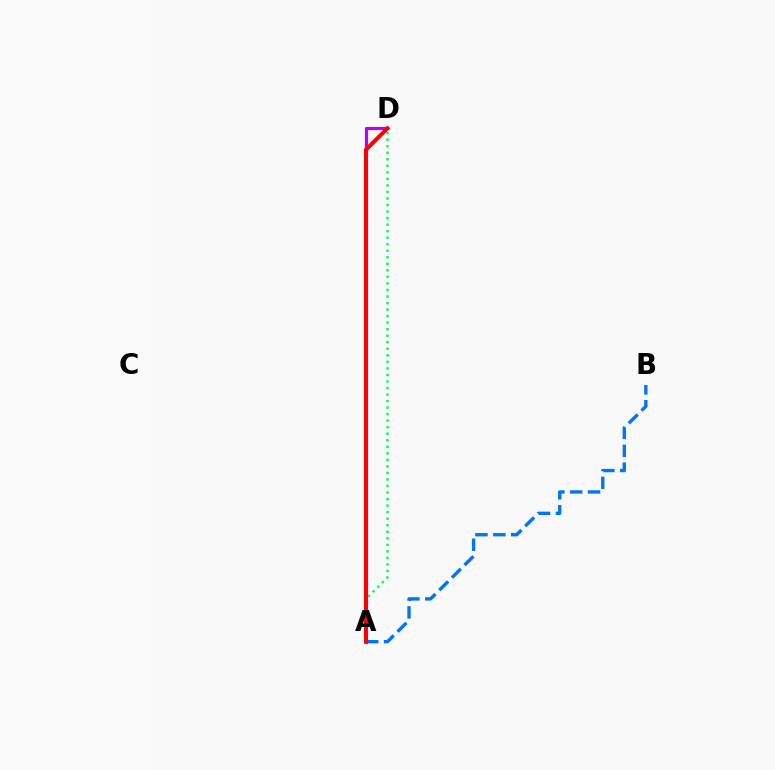{('A', 'D'): [{'color': '#b900ff', 'line_style': 'solid', 'thickness': 2.26}, {'color': '#00ff5c', 'line_style': 'dotted', 'thickness': 1.78}, {'color': '#d1ff00', 'line_style': 'solid', 'thickness': 2.2}, {'color': '#ff0000', 'line_style': 'solid', 'thickness': 2.88}], ('A', 'B'): [{'color': '#0074ff', 'line_style': 'dashed', 'thickness': 2.42}]}